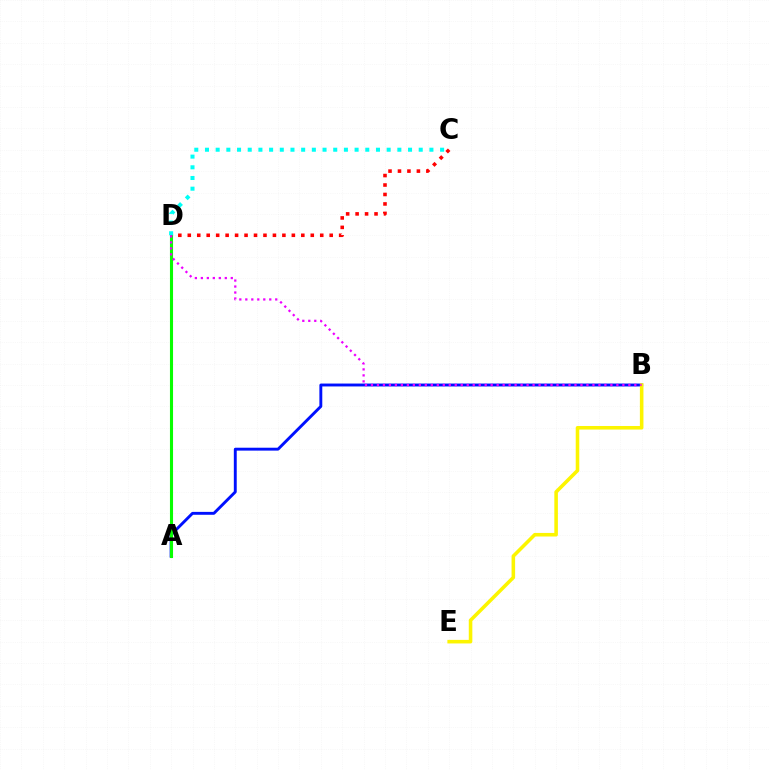{('A', 'B'): [{'color': '#0010ff', 'line_style': 'solid', 'thickness': 2.09}], ('B', 'E'): [{'color': '#fcf500', 'line_style': 'solid', 'thickness': 2.56}], ('A', 'D'): [{'color': '#08ff00', 'line_style': 'solid', 'thickness': 2.22}], ('C', 'D'): [{'color': '#ff0000', 'line_style': 'dotted', 'thickness': 2.57}, {'color': '#00fff6', 'line_style': 'dotted', 'thickness': 2.9}], ('B', 'D'): [{'color': '#ee00ff', 'line_style': 'dotted', 'thickness': 1.63}]}